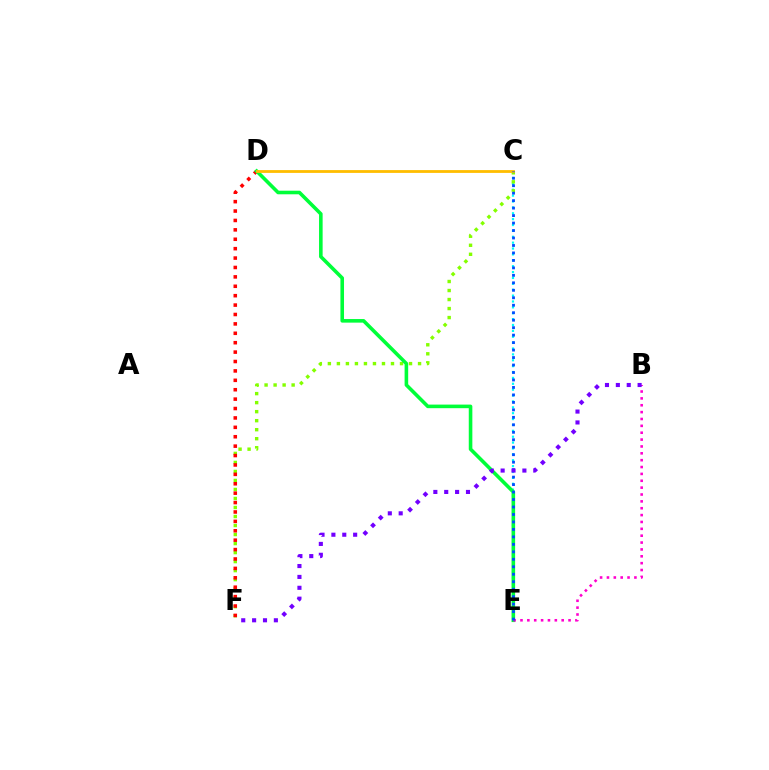{('C', 'E'): [{'color': '#00fff6', 'line_style': 'dotted', 'thickness': 1.6}, {'color': '#004bff', 'line_style': 'dotted', 'thickness': 2.03}], ('C', 'F'): [{'color': '#84ff00', 'line_style': 'dotted', 'thickness': 2.45}], ('D', 'F'): [{'color': '#ff0000', 'line_style': 'dotted', 'thickness': 2.56}], ('D', 'E'): [{'color': '#00ff39', 'line_style': 'solid', 'thickness': 2.58}], ('C', 'D'): [{'color': '#ffbd00', 'line_style': 'solid', 'thickness': 2.02}], ('B', 'E'): [{'color': '#ff00cf', 'line_style': 'dotted', 'thickness': 1.87}], ('B', 'F'): [{'color': '#7200ff', 'line_style': 'dotted', 'thickness': 2.96}]}